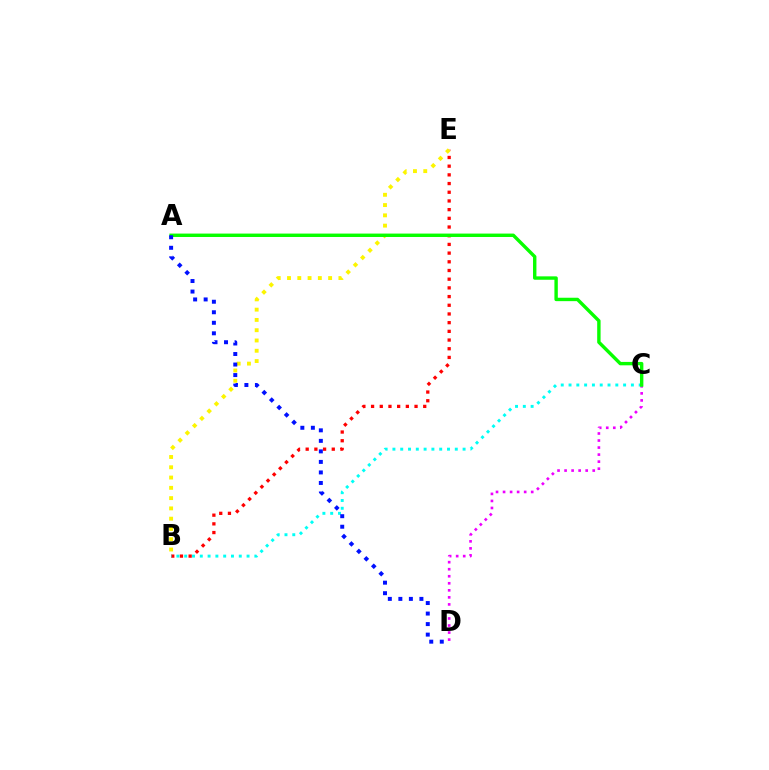{('B', 'E'): [{'color': '#ff0000', 'line_style': 'dotted', 'thickness': 2.36}, {'color': '#fcf500', 'line_style': 'dotted', 'thickness': 2.79}], ('C', 'D'): [{'color': '#ee00ff', 'line_style': 'dotted', 'thickness': 1.91}], ('B', 'C'): [{'color': '#00fff6', 'line_style': 'dotted', 'thickness': 2.12}], ('A', 'C'): [{'color': '#08ff00', 'line_style': 'solid', 'thickness': 2.45}], ('A', 'D'): [{'color': '#0010ff', 'line_style': 'dotted', 'thickness': 2.86}]}